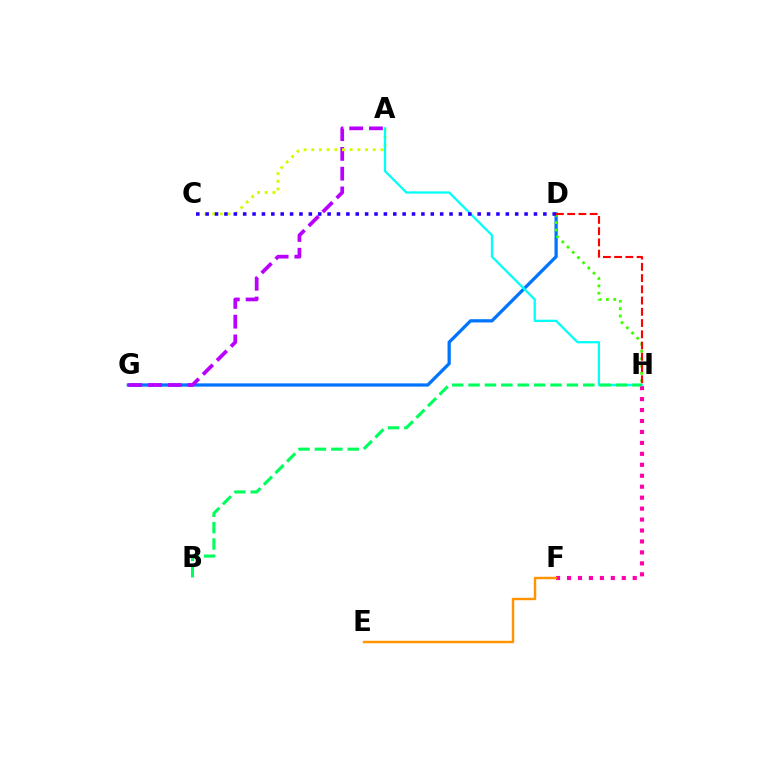{('D', 'G'): [{'color': '#0074ff', 'line_style': 'solid', 'thickness': 2.34}], ('A', 'G'): [{'color': '#b900ff', 'line_style': 'dashed', 'thickness': 2.68}], ('F', 'H'): [{'color': '#ff00ac', 'line_style': 'dotted', 'thickness': 2.98}], ('E', 'F'): [{'color': '#ff9400', 'line_style': 'solid', 'thickness': 1.75}], ('A', 'C'): [{'color': '#d1ff00', 'line_style': 'dotted', 'thickness': 2.09}], ('D', 'H'): [{'color': '#3dff00', 'line_style': 'dotted', 'thickness': 2.0}, {'color': '#ff0000', 'line_style': 'dashed', 'thickness': 1.53}], ('A', 'H'): [{'color': '#00fff6', 'line_style': 'solid', 'thickness': 1.63}], ('B', 'H'): [{'color': '#00ff5c', 'line_style': 'dashed', 'thickness': 2.23}], ('C', 'D'): [{'color': '#2500ff', 'line_style': 'dotted', 'thickness': 2.55}]}